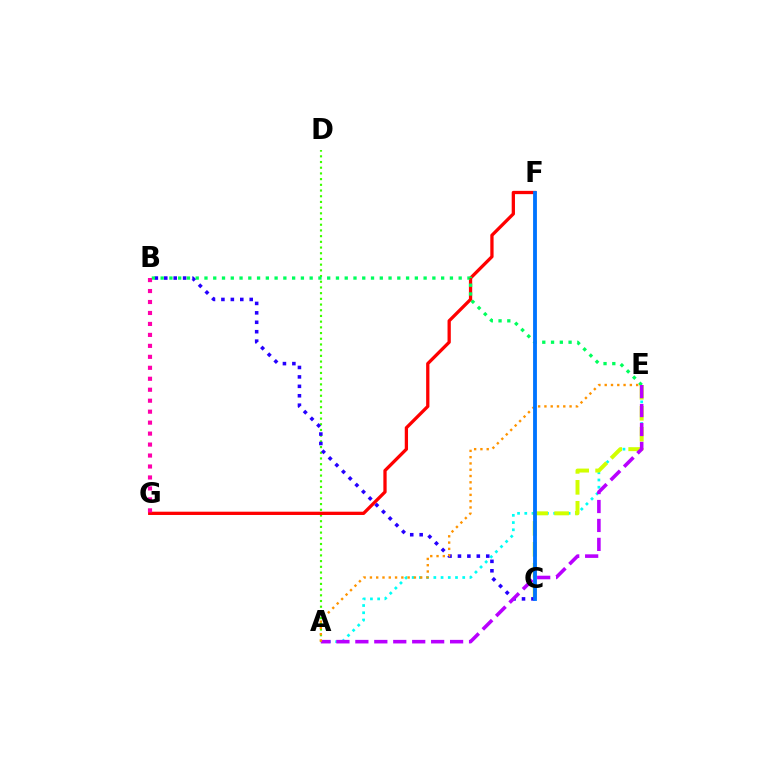{('A', 'E'): [{'color': '#00fff6', 'line_style': 'dotted', 'thickness': 1.96}, {'color': '#b900ff', 'line_style': 'dashed', 'thickness': 2.57}, {'color': '#ff9400', 'line_style': 'dotted', 'thickness': 1.71}], ('A', 'D'): [{'color': '#3dff00', 'line_style': 'dotted', 'thickness': 1.55}], ('C', 'E'): [{'color': '#d1ff00', 'line_style': 'dashed', 'thickness': 2.85}], ('F', 'G'): [{'color': '#ff0000', 'line_style': 'solid', 'thickness': 2.36}], ('B', 'C'): [{'color': '#2500ff', 'line_style': 'dotted', 'thickness': 2.56}], ('B', 'E'): [{'color': '#00ff5c', 'line_style': 'dotted', 'thickness': 2.38}], ('C', 'F'): [{'color': '#0074ff', 'line_style': 'solid', 'thickness': 2.76}], ('B', 'G'): [{'color': '#ff00ac', 'line_style': 'dotted', 'thickness': 2.98}]}